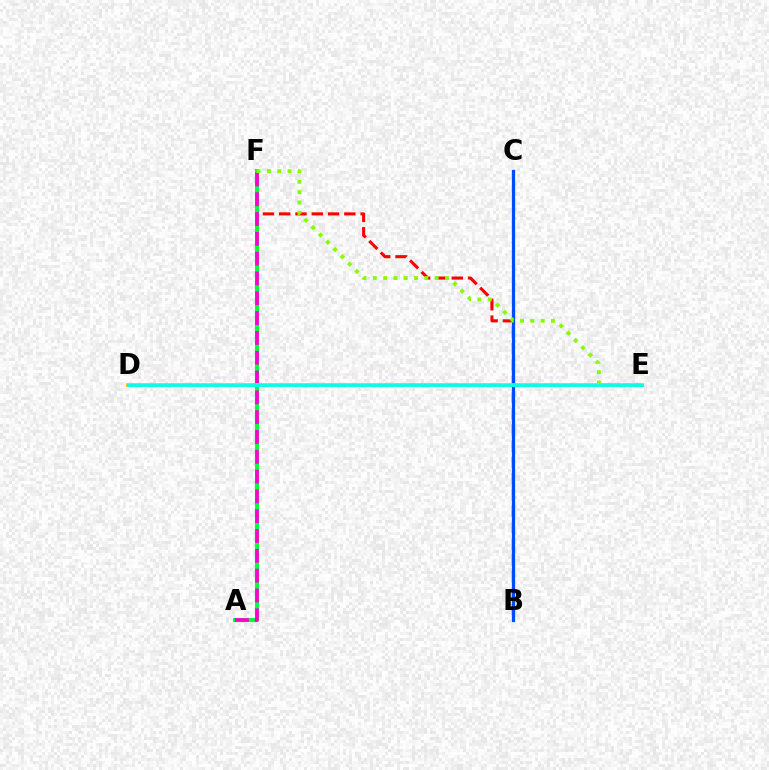{('B', 'F'): [{'color': '#ff0000', 'line_style': 'dashed', 'thickness': 2.21}], ('A', 'F'): [{'color': '#00ff39', 'line_style': 'solid', 'thickness': 2.97}, {'color': '#ff00cf', 'line_style': 'dashed', 'thickness': 2.69}], ('D', 'E'): [{'color': '#7200ff', 'line_style': 'solid', 'thickness': 2.19}, {'color': '#ffbd00', 'line_style': 'solid', 'thickness': 2.71}, {'color': '#00fff6', 'line_style': 'solid', 'thickness': 2.06}], ('B', 'C'): [{'color': '#004bff', 'line_style': 'solid', 'thickness': 2.34}], ('E', 'F'): [{'color': '#84ff00', 'line_style': 'dotted', 'thickness': 2.8}]}